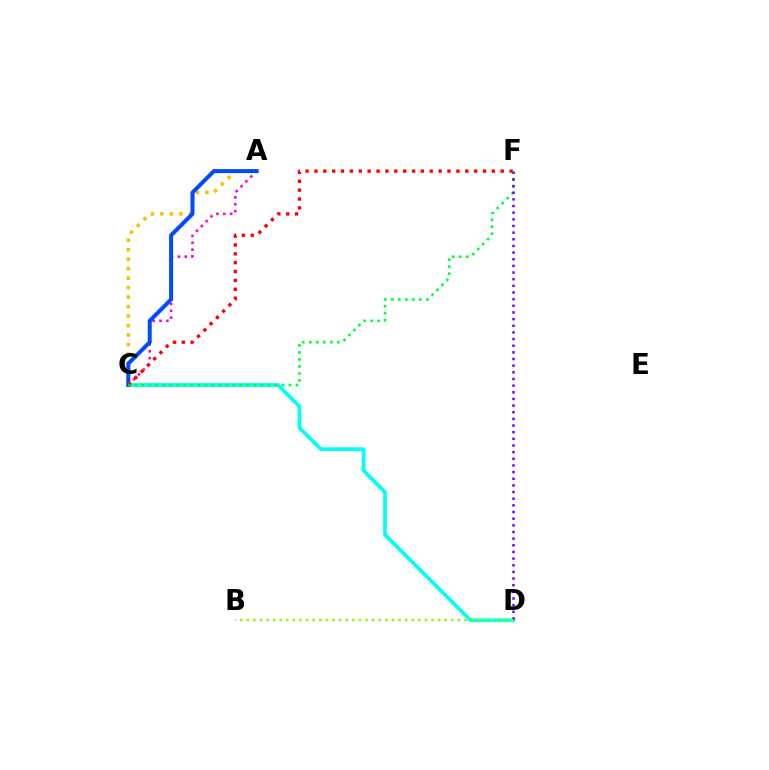{('C', 'D'): [{'color': '#00fff6', 'line_style': 'solid', 'thickness': 2.68}], ('A', 'C'): [{'color': '#ffbd00', 'line_style': 'dotted', 'thickness': 2.58}, {'color': '#ff00cf', 'line_style': 'dotted', 'thickness': 1.87}, {'color': '#004bff', 'line_style': 'solid', 'thickness': 2.89}], ('C', 'F'): [{'color': '#ff0000', 'line_style': 'dotted', 'thickness': 2.41}, {'color': '#00ff39', 'line_style': 'dotted', 'thickness': 1.91}], ('D', 'F'): [{'color': '#7200ff', 'line_style': 'dotted', 'thickness': 1.81}], ('B', 'D'): [{'color': '#84ff00', 'line_style': 'dotted', 'thickness': 1.79}]}